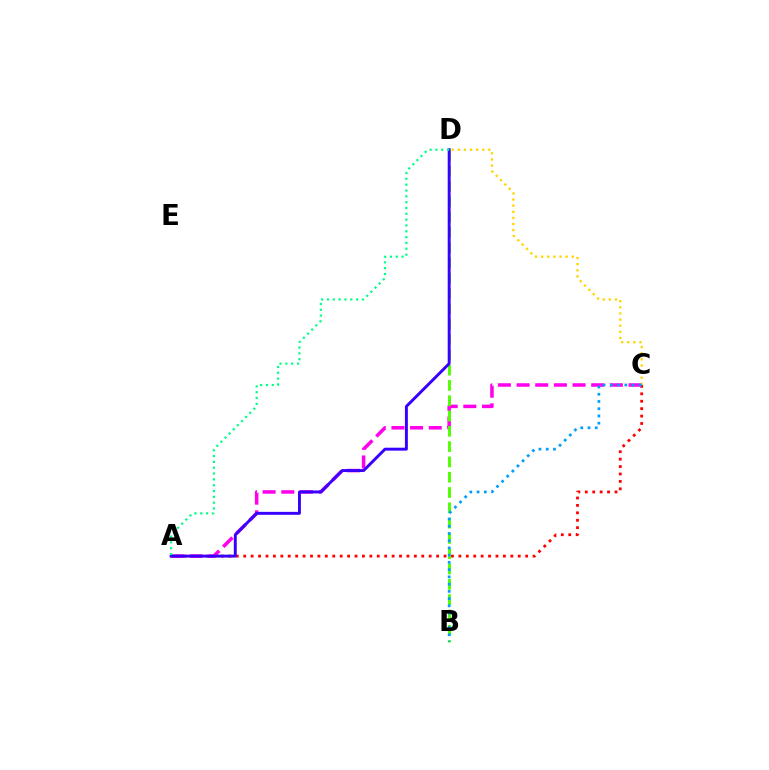{('A', 'C'): [{'color': '#ff0000', 'line_style': 'dotted', 'thickness': 2.02}, {'color': '#ff00ed', 'line_style': 'dashed', 'thickness': 2.53}], ('B', 'D'): [{'color': '#4fff00', 'line_style': 'dashed', 'thickness': 2.08}], ('C', 'D'): [{'color': '#ffd500', 'line_style': 'dotted', 'thickness': 1.66}], ('B', 'C'): [{'color': '#009eff', 'line_style': 'dotted', 'thickness': 1.97}], ('A', 'D'): [{'color': '#3700ff', 'line_style': 'solid', 'thickness': 2.11}, {'color': '#00ff86', 'line_style': 'dotted', 'thickness': 1.58}]}